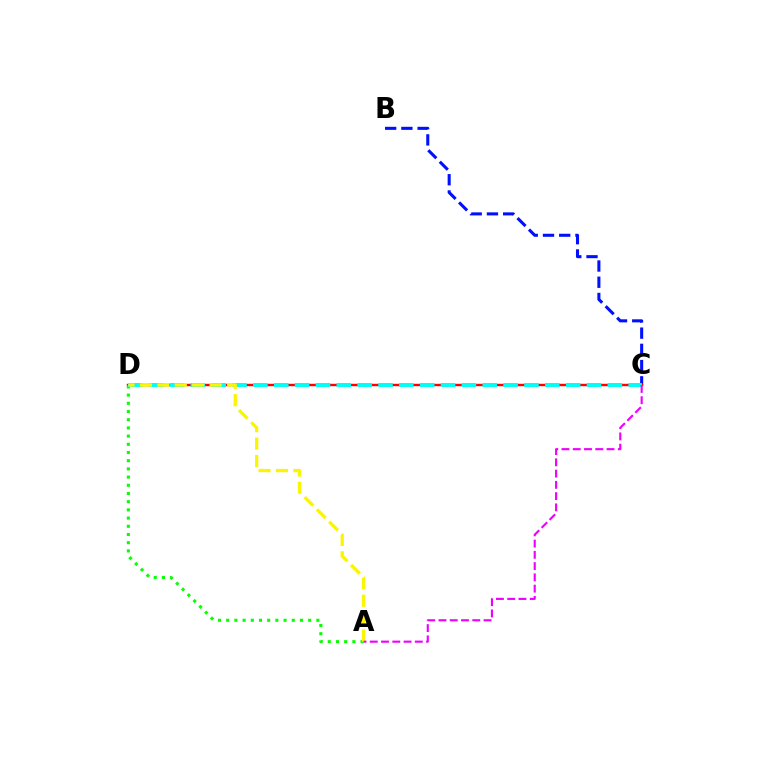{('B', 'C'): [{'color': '#0010ff', 'line_style': 'dashed', 'thickness': 2.2}], ('C', 'D'): [{'color': '#ff0000', 'line_style': 'solid', 'thickness': 1.73}, {'color': '#00fff6', 'line_style': 'dashed', 'thickness': 2.83}], ('A', 'D'): [{'color': '#08ff00', 'line_style': 'dotted', 'thickness': 2.23}, {'color': '#fcf500', 'line_style': 'dashed', 'thickness': 2.37}], ('A', 'C'): [{'color': '#ee00ff', 'line_style': 'dashed', 'thickness': 1.53}]}